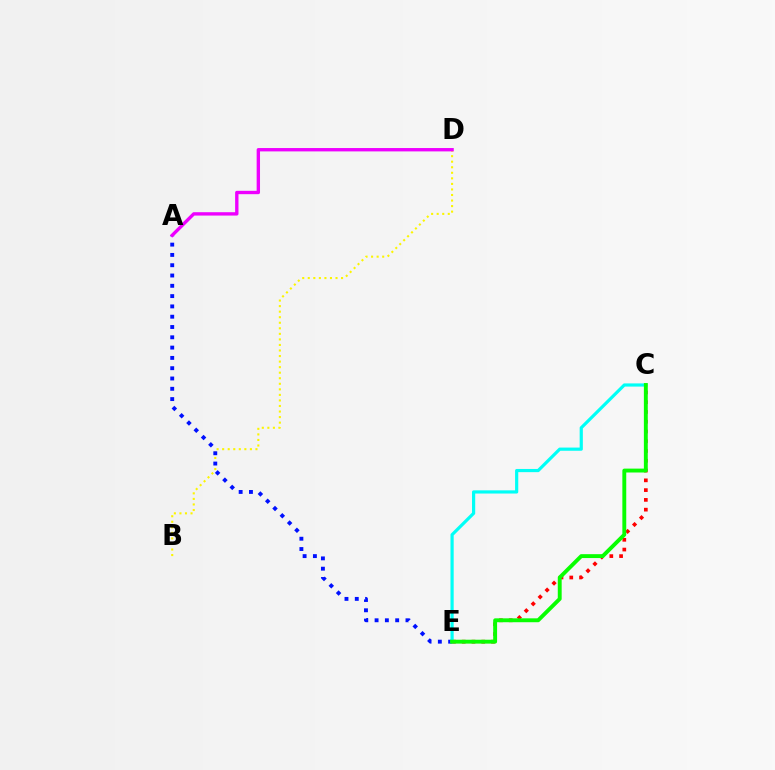{('B', 'D'): [{'color': '#fcf500', 'line_style': 'dotted', 'thickness': 1.51}], ('C', 'E'): [{'color': '#ff0000', 'line_style': 'dotted', 'thickness': 2.66}, {'color': '#00fff6', 'line_style': 'solid', 'thickness': 2.3}, {'color': '#08ff00', 'line_style': 'solid', 'thickness': 2.8}], ('A', 'E'): [{'color': '#0010ff', 'line_style': 'dotted', 'thickness': 2.8}], ('A', 'D'): [{'color': '#ee00ff', 'line_style': 'solid', 'thickness': 2.42}]}